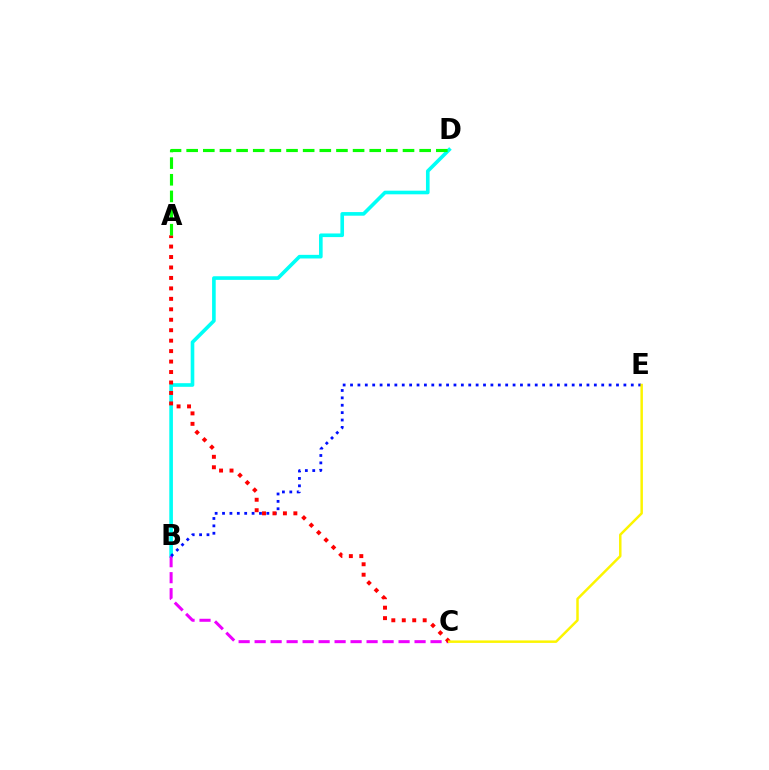{('B', 'D'): [{'color': '#00fff6', 'line_style': 'solid', 'thickness': 2.61}], ('B', 'C'): [{'color': '#ee00ff', 'line_style': 'dashed', 'thickness': 2.17}], ('B', 'E'): [{'color': '#0010ff', 'line_style': 'dotted', 'thickness': 2.01}], ('A', 'C'): [{'color': '#ff0000', 'line_style': 'dotted', 'thickness': 2.84}], ('C', 'E'): [{'color': '#fcf500', 'line_style': 'solid', 'thickness': 1.78}], ('A', 'D'): [{'color': '#08ff00', 'line_style': 'dashed', 'thickness': 2.26}]}